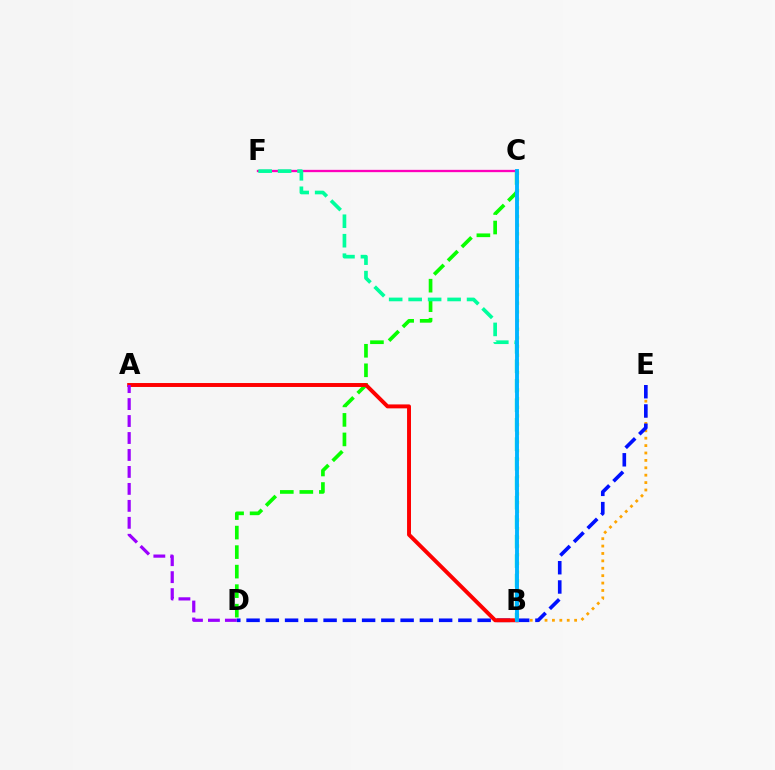{('B', 'C'): [{'color': '#b3ff00', 'line_style': 'dotted', 'thickness': 2.36}, {'color': '#00b5ff', 'line_style': 'solid', 'thickness': 2.8}], ('B', 'E'): [{'color': '#ffa500', 'line_style': 'dotted', 'thickness': 2.01}], ('C', 'D'): [{'color': '#08ff00', 'line_style': 'dashed', 'thickness': 2.65}], ('D', 'E'): [{'color': '#0010ff', 'line_style': 'dashed', 'thickness': 2.62}], ('C', 'F'): [{'color': '#ff00bd', 'line_style': 'solid', 'thickness': 1.66}], ('A', 'B'): [{'color': '#ff0000', 'line_style': 'solid', 'thickness': 2.83}], ('B', 'F'): [{'color': '#00ff9d', 'line_style': 'dashed', 'thickness': 2.65}], ('A', 'D'): [{'color': '#9b00ff', 'line_style': 'dashed', 'thickness': 2.3}]}